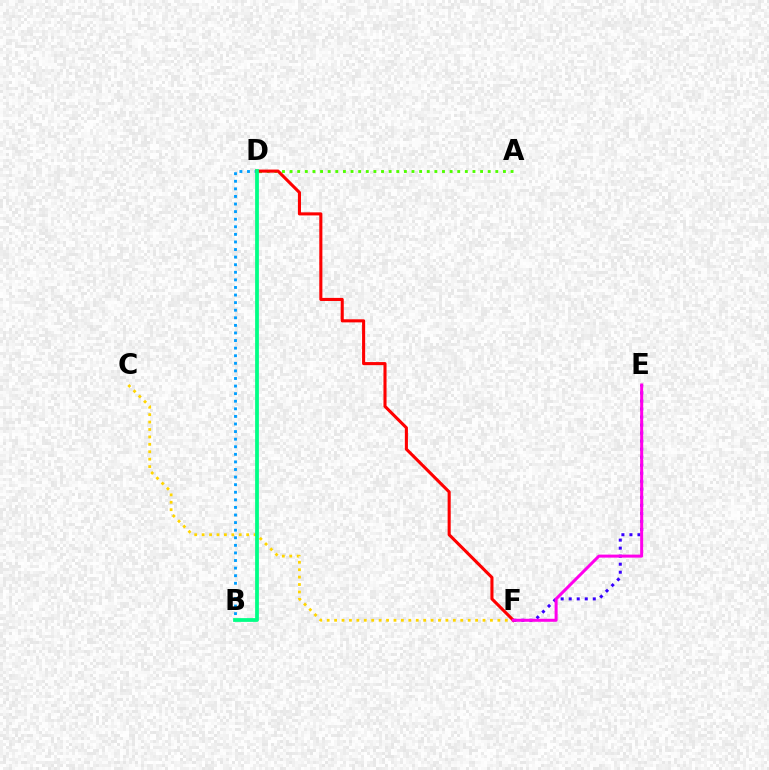{('A', 'D'): [{'color': '#4fff00', 'line_style': 'dotted', 'thickness': 2.07}], ('E', 'F'): [{'color': '#3700ff', 'line_style': 'dotted', 'thickness': 2.18}, {'color': '#ff00ed', 'line_style': 'solid', 'thickness': 2.17}], ('B', 'D'): [{'color': '#009eff', 'line_style': 'dotted', 'thickness': 2.06}, {'color': '#00ff86', 'line_style': 'solid', 'thickness': 2.71}], ('C', 'F'): [{'color': '#ffd500', 'line_style': 'dotted', 'thickness': 2.02}], ('D', 'F'): [{'color': '#ff0000', 'line_style': 'solid', 'thickness': 2.22}]}